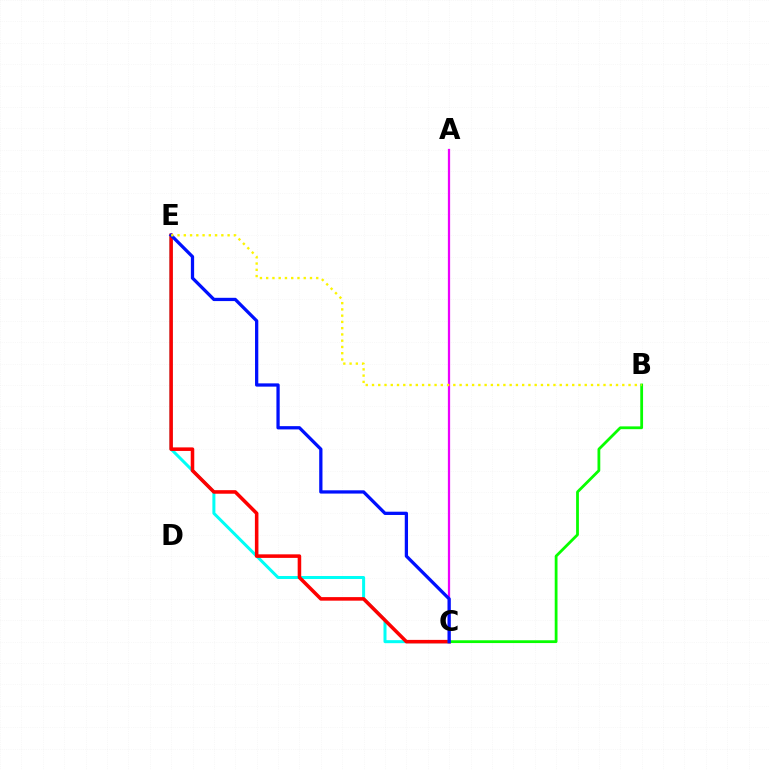{('C', 'E'): [{'color': '#00fff6', 'line_style': 'solid', 'thickness': 2.17}, {'color': '#ff0000', 'line_style': 'solid', 'thickness': 2.56}, {'color': '#0010ff', 'line_style': 'solid', 'thickness': 2.35}], ('A', 'C'): [{'color': '#ee00ff', 'line_style': 'solid', 'thickness': 1.62}], ('B', 'C'): [{'color': '#08ff00', 'line_style': 'solid', 'thickness': 2.01}], ('B', 'E'): [{'color': '#fcf500', 'line_style': 'dotted', 'thickness': 1.7}]}